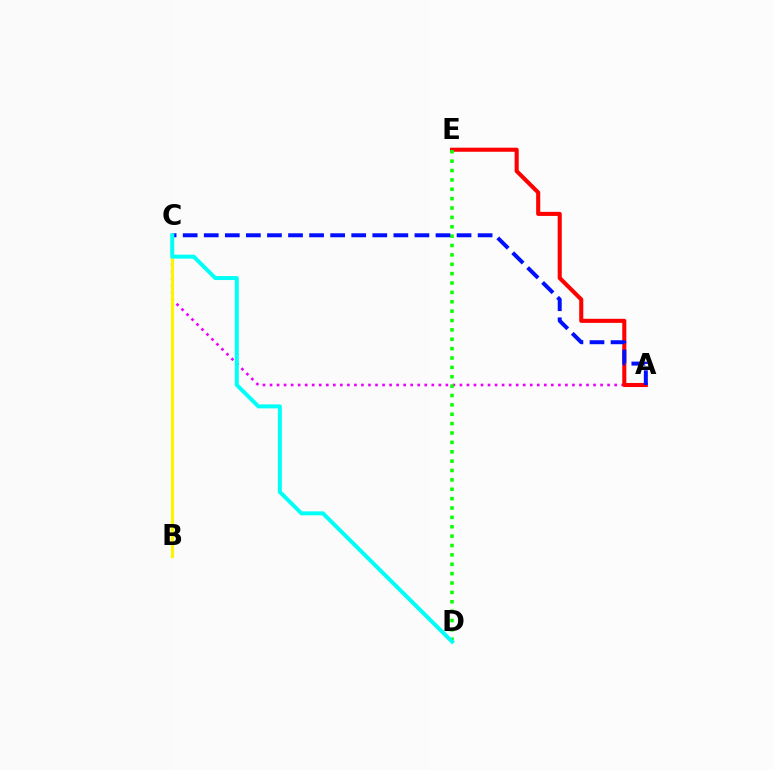{('A', 'C'): [{'color': '#ee00ff', 'line_style': 'dotted', 'thickness': 1.91}, {'color': '#0010ff', 'line_style': 'dashed', 'thickness': 2.86}], ('A', 'E'): [{'color': '#ff0000', 'line_style': 'solid', 'thickness': 2.94}], ('D', 'E'): [{'color': '#08ff00', 'line_style': 'dotted', 'thickness': 2.55}], ('B', 'C'): [{'color': '#fcf500', 'line_style': 'solid', 'thickness': 2.26}], ('C', 'D'): [{'color': '#00fff6', 'line_style': 'solid', 'thickness': 2.86}]}